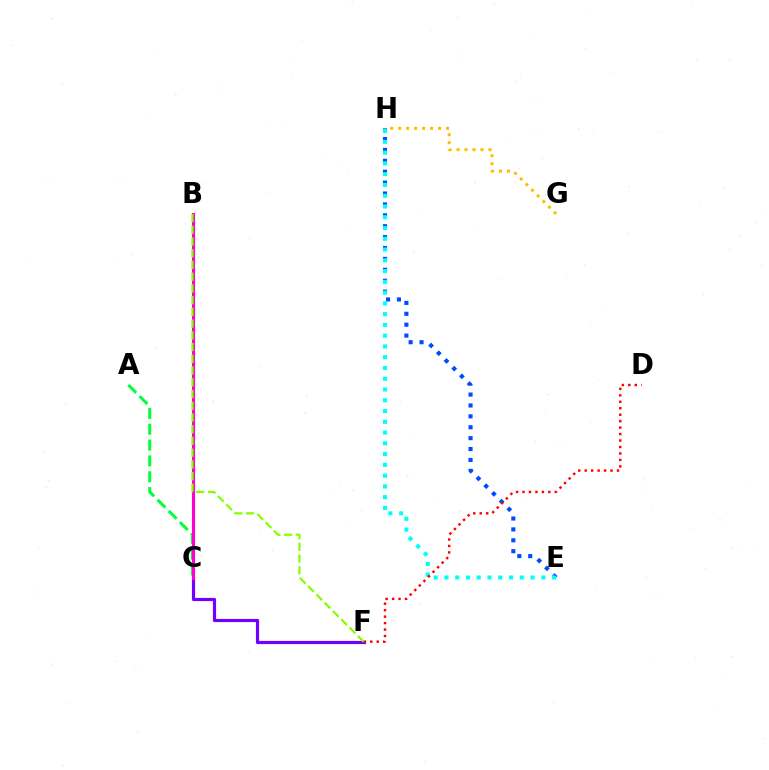{('C', 'F'): [{'color': '#7200ff', 'line_style': 'solid', 'thickness': 2.28}], ('E', 'H'): [{'color': '#004bff', 'line_style': 'dotted', 'thickness': 2.96}, {'color': '#00fff6', 'line_style': 'dotted', 'thickness': 2.93}], ('A', 'C'): [{'color': '#00ff39', 'line_style': 'dashed', 'thickness': 2.15}], ('D', 'F'): [{'color': '#ff0000', 'line_style': 'dotted', 'thickness': 1.75}], ('G', 'H'): [{'color': '#ffbd00', 'line_style': 'dotted', 'thickness': 2.17}], ('B', 'C'): [{'color': '#ff00cf', 'line_style': 'solid', 'thickness': 2.22}], ('B', 'F'): [{'color': '#84ff00', 'line_style': 'dashed', 'thickness': 1.59}]}